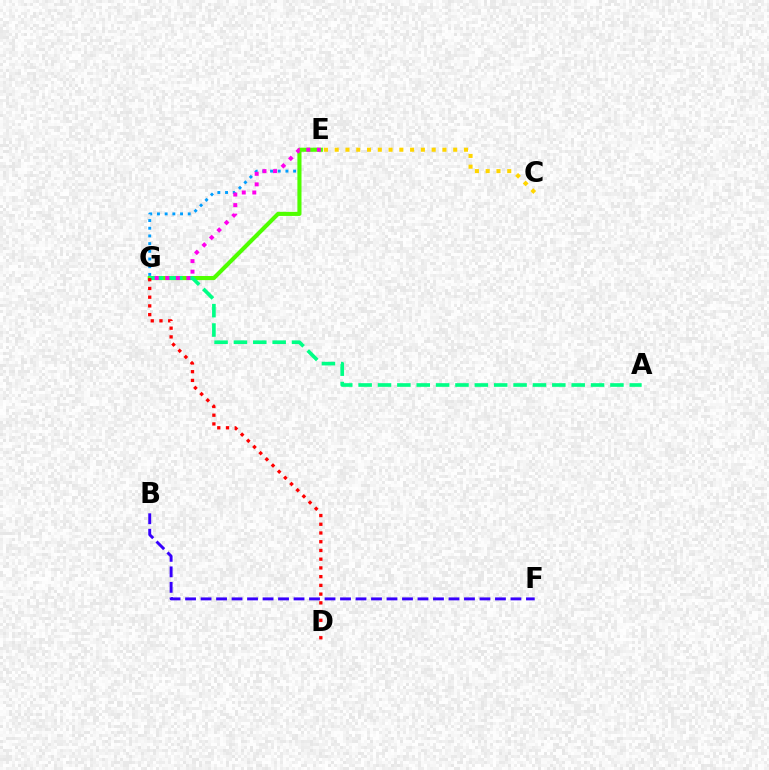{('E', 'G'): [{'color': '#009eff', 'line_style': 'dotted', 'thickness': 2.09}, {'color': '#4fff00', 'line_style': 'solid', 'thickness': 2.95}, {'color': '#ff00ed', 'line_style': 'dotted', 'thickness': 2.86}], ('C', 'E'): [{'color': '#ffd500', 'line_style': 'dotted', 'thickness': 2.93}], ('A', 'G'): [{'color': '#00ff86', 'line_style': 'dashed', 'thickness': 2.63}], ('D', 'G'): [{'color': '#ff0000', 'line_style': 'dotted', 'thickness': 2.37}], ('B', 'F'): [{'color': '#3700ff', 'line_style': 'dashed', 'thickness': 2.1}]}